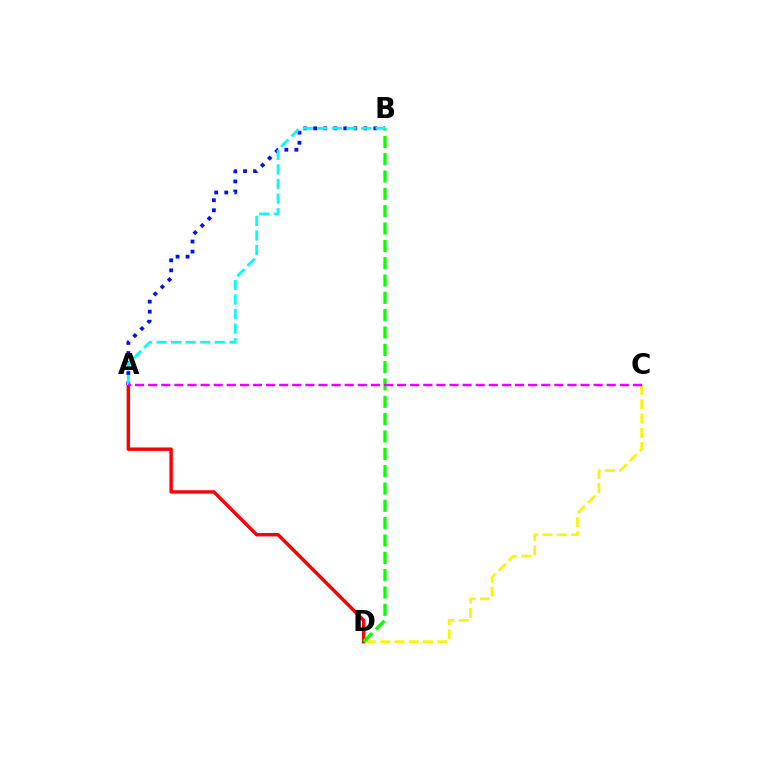{('A', 'D'): [{'color': '#ff0000', 'line_style': 'solid', 'thickness': 2.47}], ('A', 'B'): [{'color': '#0010ff', 'line_style': 'dotted', 'thickness': 2.73}, {'color': '#00fff6', 'line_style': 'dashed', 'thickness': 1.98}], ('C', 'D'): [{'color': '#fcf500', 'line_style': 'dashed', 'thickness': 1.94}], ('B', 'D'): [{'color': '#08ff00', 'line_style': 'dashed', 'thickness': 2.35}], ('A', 'C'): [{'color': '#ee00ff', 'line_style': 'dashed', 'thickness': 1.78}]}